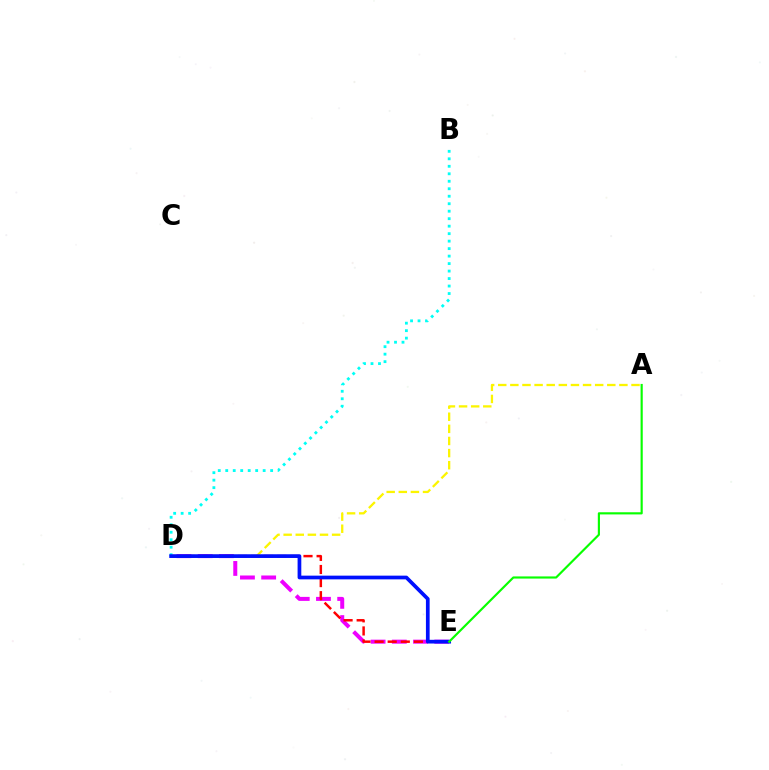{('D', 'E'): [{'color': '#ee00ff', 'line_style': 'dashed', 'thickness': 2.88}, {'color': '#ff0000', 'line_style': 'dashed', 'thickness': 1.78}, {'color': '#0010ff', 'line_style': 'solid', 'thickness': 2.67}], ('B', 'D'): [{'color': '#00fff6', 'line_style': 'dotted', 'thickness': 2.03}], ('A', 'D'): [{'color': '#fcf500', 'line_style': 'dashed', 'thickness': 1.65}], ('A', 'E'): [{'color': '#08ff00', 'line_style': 'solid', 'thickness': 1.56}]}